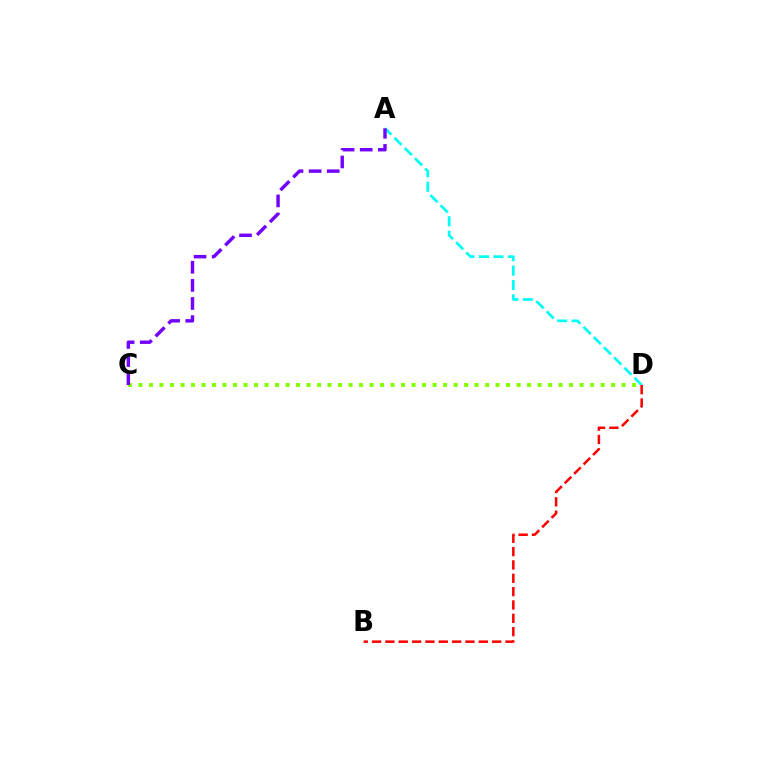{('A', 'D'): [{'color': '#00fff6', 'line_style': 'dashed', 'thickness': 1.96}], ('B', 'D'): [{'color': '#ff0000', 'line_style': 'dashed', 'thickness': 1.81}], ('C', 'D'): [{'color': '#84ff00', 'line_style': 'dotted', 'thickness': 2.85}], ('A', 'C'): [{'color': '#7200ff', 'line_style': 'dashed', 'thickness': 2.46}]}